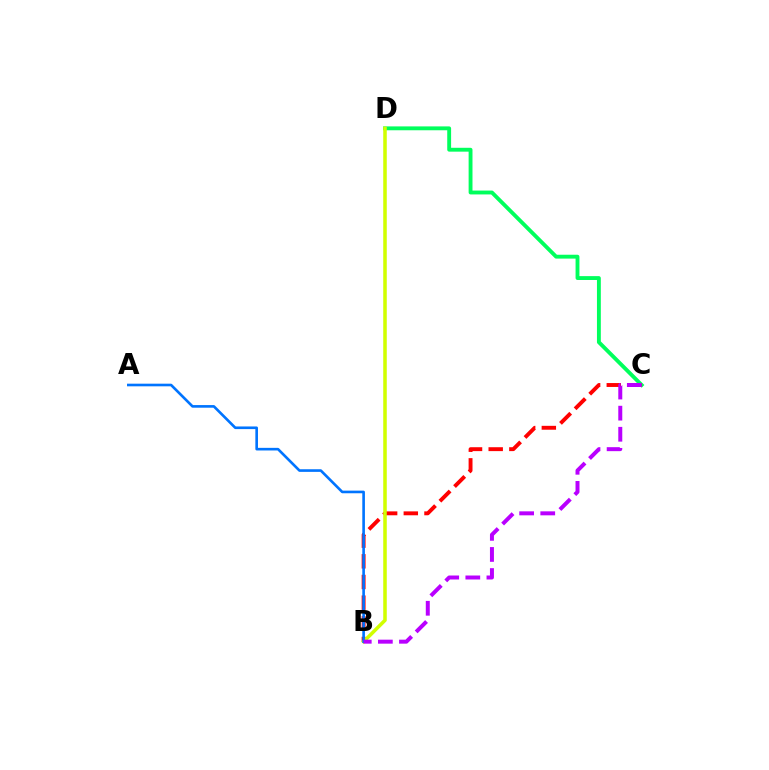{('C', 'D'): [{'color': '#00ff5c', 'line_style': 'solid', 'thickness': 2.79}], ('B', 'C'): [{'color': '#ff0000', 'line_style': 'dashed', 'thickness': 2.81}, {'color': '#b900ff', 'line_style': 'dashed', 'thickness': 2.87}], ('B', 'D'): [{'color': '#d1ff00', 'line_style': 'solid', 'thickness': 2.55}], ('A', 'B'): [{'color': '#0074ff', 'line_style': 'solid', 'thickness': 1.89}]}